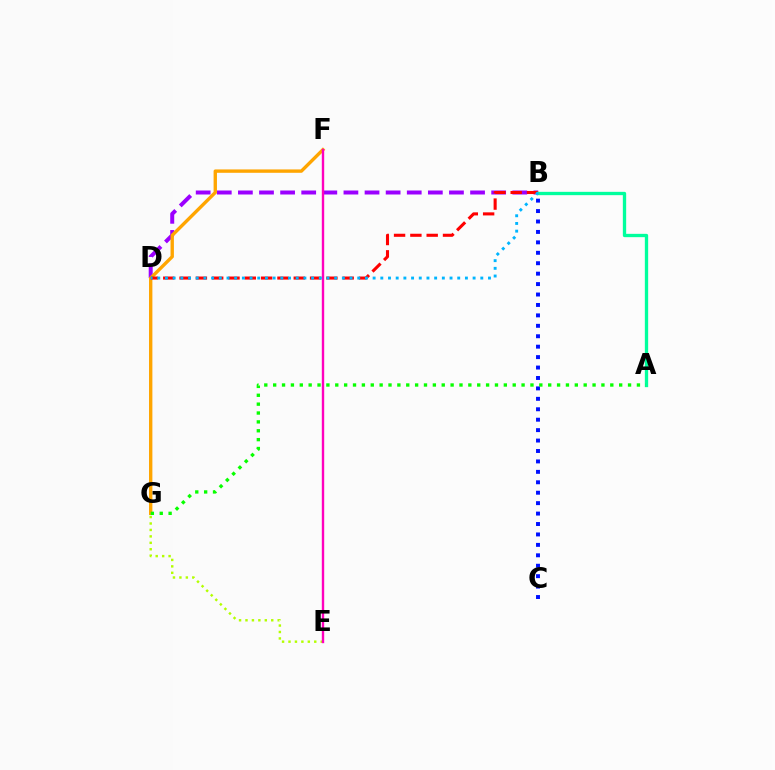{('B', 'D'): [{'color': '#9b00ff', 'line_style': 'dashed', 'thickness': 2.87}, {'color': '#ff0000', 'line_style': 'dashed', 'thickness': 2.22}, {'color': '#00b5ff', 'line_style': 'dotted', 'thickness': 2.09}], ('E', 'G'): [{'color': '#b3ff00', 'line_style': 'dotted', 'thickness': 1.75}], ('F', 'G'): [{'color': '#ffa500', 'line_style': 'solid', 'thickness': 2.43}], ('E', 'F'): [{'color': '#ff00bd', 'line_style': 'solid', 'thickness': 1.72}], ('A', 'B'): [{'color': '#00ff9d', 'line_style': 'solid', 'thickness': 2.39}], ('B', 'C'): [{'color': '#0010ff', 'line_style': 'dotted', 'thickness': 2.83}], ('A', 'G'): [{'color': '#08ff00', 'line_style': 'dotted', 'thickness': 2.41}]}